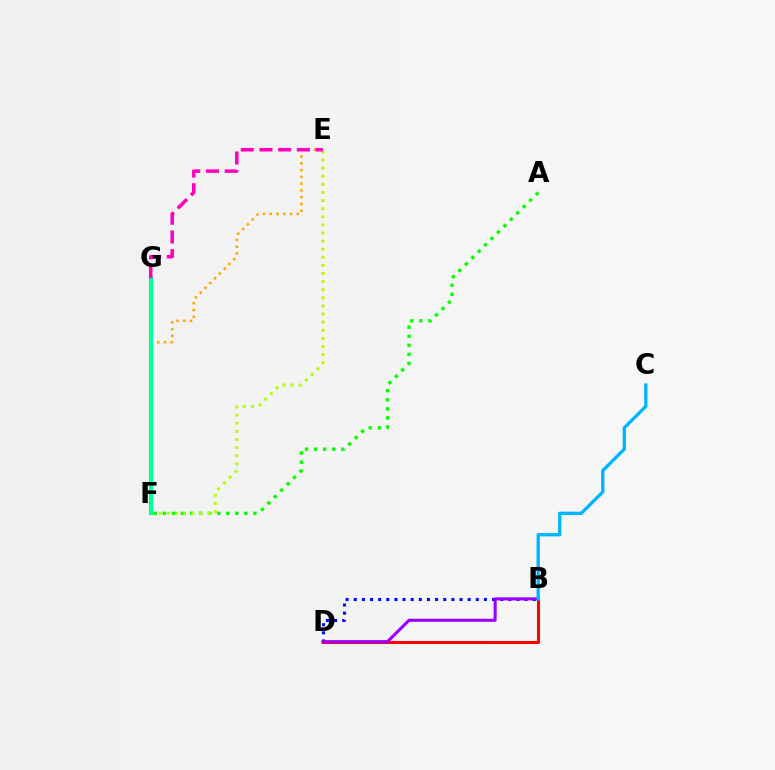{('E', 'F'): [{'color': '#ffa500', 'line_style': 'dotted', 'thickness': 1.84}, {'color': '#b3ff00', 'line_style': 'dotted', 'thickness': 2.2}], ('A', 'F'): [{'color': '#08ff00', 'line_style': 'dotted', 'thickness': 2.46}], ('F', 'G'): [{'color': '#00ff9d', 'line_style': 'solid', 'thickness': 2.99}], ('B', 'D'): [{'color': '#ff0000', 'line_style': 'solid', 'thickness': 2.19}, {'color': '#0010ff', 'line_style': 'dotted', 'thickness': 2.21}, {'color': '#9b00ff', 'line_style': 'solid', 'thickness': 2.22}], ('E', 'G'): [{'color': '#ff00bd', 'line_style': 'dashed', 'thickness': 2.54}], ('B', 'C'): [{'color': '#00b5ff', 'line_style': 'solid', 'thickness': 2.38}]}